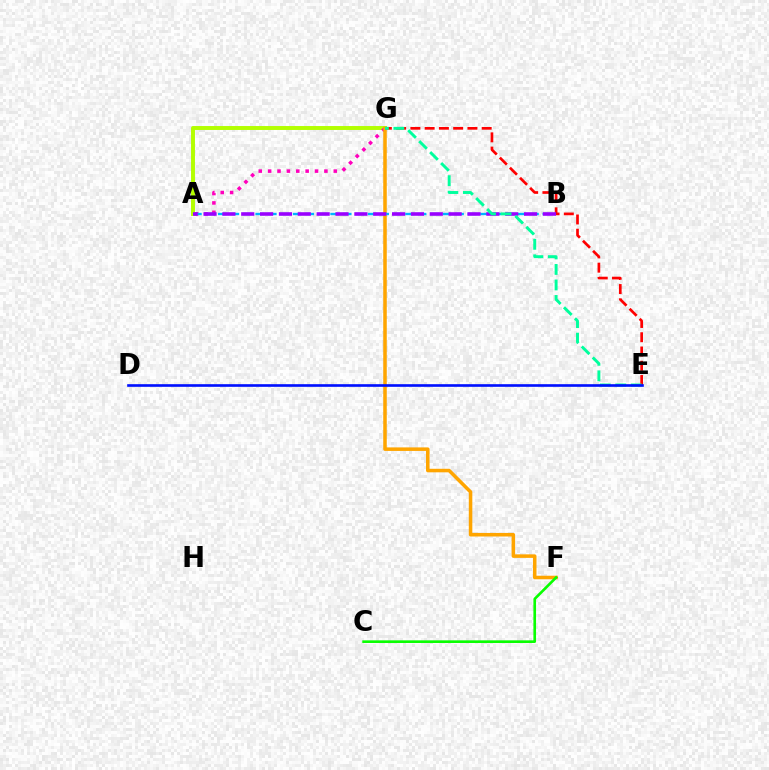{('A', 'G'): [{'color': '#b3ff00', 'line_style': 'solid', 'thickness': 2.83}, {'color': '#ff00bd', 'line_style': 'dotted', 'thickness': 2.55}], ('F', 'G'): [{'color': '#ffa500', 'line_style': 'solid', 'thickness': 2.54}], ('E', 'G'): [{'color': '#ff0000', 'line_style': 'dashed', 'thickness': 1.94}, {'color': '#00ff9d', 'line_style': 'dashed', 'thickness': 2.11}], ('A', 'B'): [{'color': '#00b5ff', 'line_style': 'dashed', 'thickness': 1.7}, {'color': '#9b00ff', 'line_style': 'dashed', 'thickness': 2.56}], ('C', 'F'): [{'color': '#08ff00', 'line_style': 'solid', 'thickness': 1.9}], ('D', 'E'): [{'color': '#0010ff', 'line_style': 'solid', 'thickness': 1.9}]}